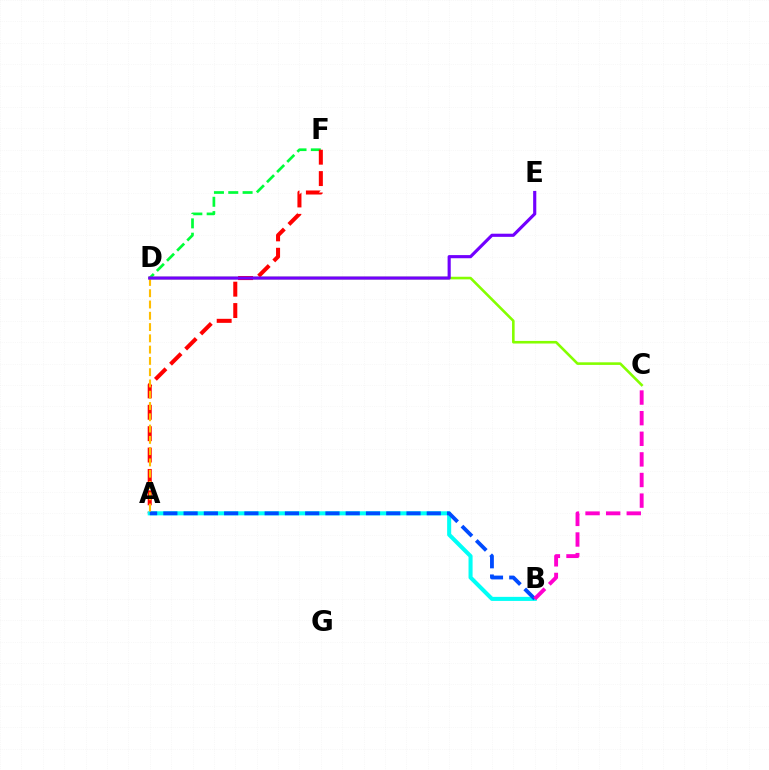{('C', 'D'): [{'color': '#84ff00', 'line_style': 'solid', 'thickness': 1.87}], ('D', 'F'): [{'color': '#00ff39', 'line_style': 'dashed', 'thickness': 1.95}], ('A', 'F'): [{'color': '#ff0000', 'line_style': 'dashed', 'thickness': 2.91}], ('A', 'B'): [{'color': '#00fff6', 'line_style': 'solid', 'thickness': 2.92}, {'color': '#004bff', 'line_style': 'dashed', 'thickness': 2.75}], ('B', 'C'): [{'color': '#ff00cf', 'line_style': 'dashed', 'thickness': 2.8}], ('A', 'D'): [{'color': '#ffbd00', 'line_style': 'dashed', 'thickness': 1.53}], ('D', 'E'): [{'color': '#7200ff', 'line_style': 'solid', 'thickness': 2.27}]}